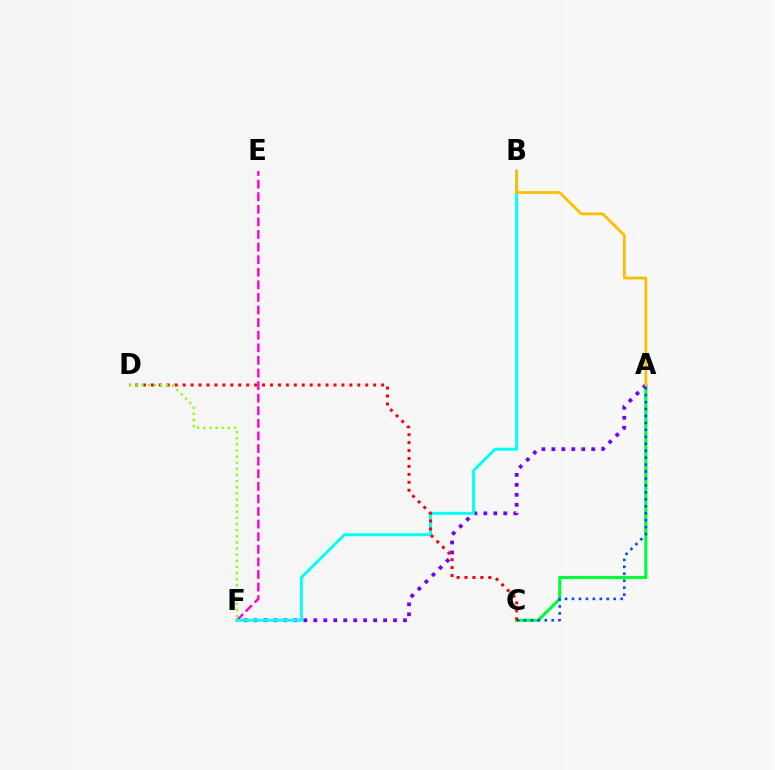{('A', 'C'): [{'color': '#00ff39', 'line_style': 'solid', 'thickness': 2.26}, {'color': '#004bff', 'line_style': 'dotted', 'thickness': 1.89}], ('A', 'F'): [{'color': '#7200ff', 'line_style': 'dotted', 'thickness': 2.71}], ('E', 'F'): [{'color': '#ff00cf', 'line_style': 'dashed', 'thickness': 1.71}], ('B', 'F'): [{'color': '#00fff6', 'line_style': 'solid', 'thickness': 2.12}], ('C', 'D'): [{'color': '#ff0000', 'line_style': 'dotted', 'thickness': 2.16}], ('A', 'B'): [{'color': '#ffbd00', 'line_style': 'solid', 'thickness': 2.02}], ('D', 'F'): [{'color': '#84ff00', 'line_style': 'dotted', 'thickness': 1.67}]}